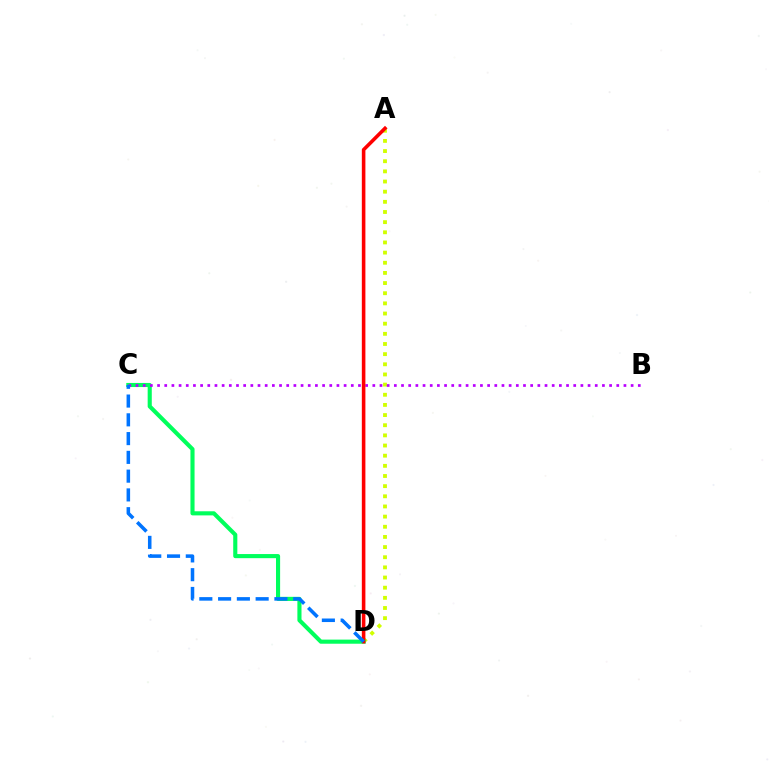{('A', 'D'): [{'color': '#d1ff00', 'line_style': 'dotted', 'thickness': 2.76}, {'color': '#ff0000', 'line_style': 'solid', 'thickness': 2.57}], ('C', 'D'): [{'color': '#00ff5c', 'line_style': 'solid', 'thickness': 2.96}, {'color': '#0074ff', 'line_style': 'dashed', 'thickness': 2.55}], ('B', 'C'): [{'color': '#b900ff', 'line_style': 'dotted', 'thickness': 1.95}]}